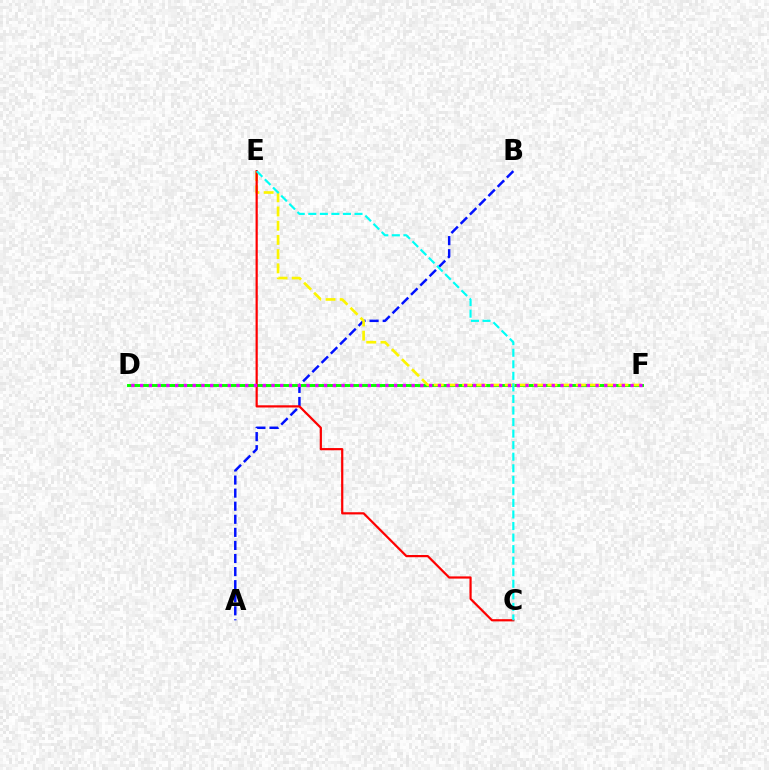{('D', 'F'): [{'color': '#08ff00', 'line_style': 'solid', 'thickness': 2.11}, {'color': '#ee00ff', 'line_style': 'dotted', 'thickness': 2.38}], ('A', 'B'): [{'color': '#0010ff', 'line_style': 'dashed', 'thickness': 1.78}], ('E', 'F'): [{'color': '#fcf500', 'line_style': 'dashed', 'thickness': 1.93}], ('C', 'E'): [{'color': '#ff0000', 'line_style': 'solid', 'thickness': 1.59}, {'color': '#00fff6', 'line_style': 'dashed', 'thickness': 1.57}]}